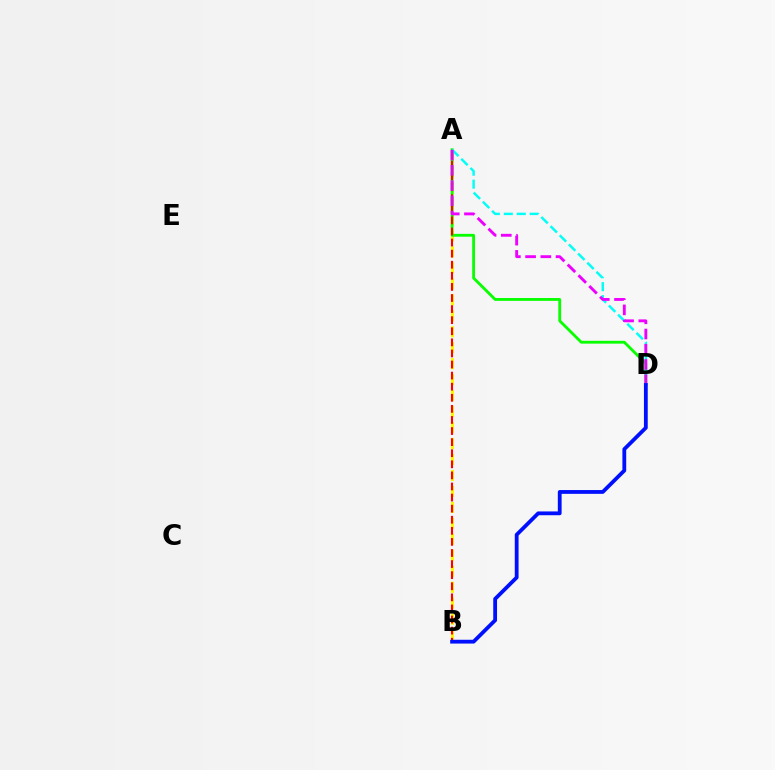{('A', 'B'): [{'color': '#fcf500', 'line_style': 'dashed', 'thickness': 2.17}, {'color': '#ff0000', 'line_style': 'dashed', 'thickness': 1.51}], ('A', 'D'): [{'color': '#08ff00', 'line_style': 'solid', 'thickness': 2.04}, {'color': '#00fff6', 'line_style': 'dashed', 'thickness': 1.76}, {'color': '#ee00ff', 'line_style': 'dashed', 'thickness': 2.07}], ('B', 'D'): [{'color': '#0010ff', 'line_style': 'solid', 'thickness': 2.74}]}